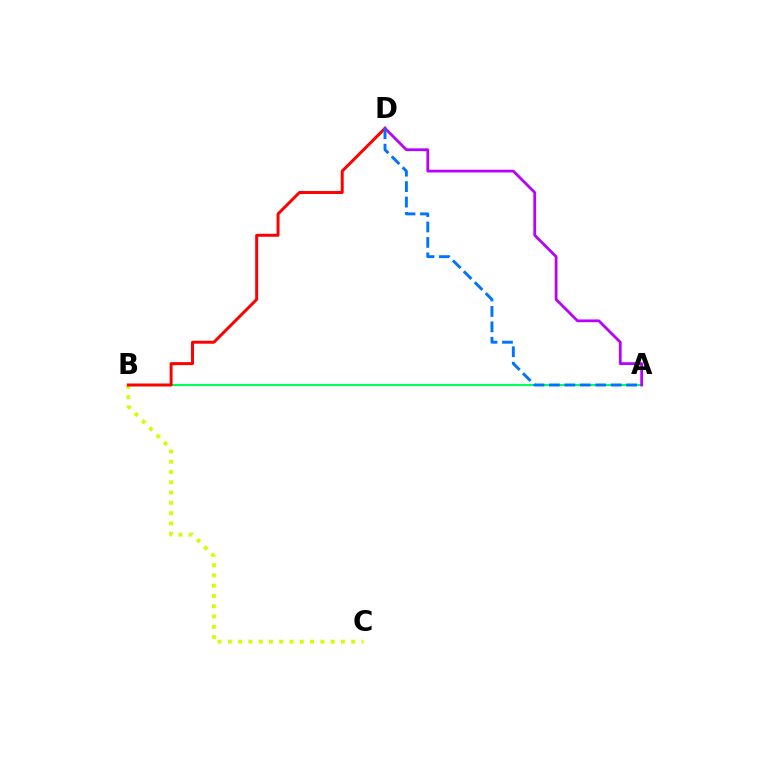{('B', 'C'): [{'color': '#d1ff00', 'line_style': 'dotted', 'thickness': 2.79}], ('A', 'B'): [{'color': '#00ff5c', 'line_style': 'solid', 'thickness': 1.54}], ('B', 'D'): [{'color': '#ff0000', 'line_style': 'solid', 'thickness': 2.14}], ('A', 'D'): [{'color': '#b900ff', 'line_style': 'solid', 'thickness': 1.99}, {'color': '#0074ff', 'line_style': 'dashed', 'thickness': 2.1}]}